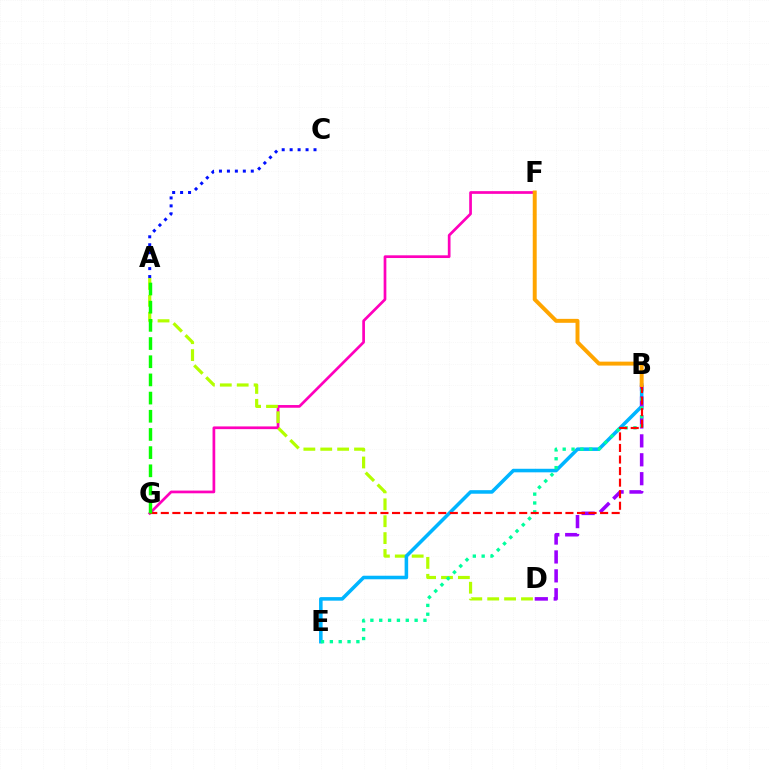{('F', 'G'): [{'color': '#ff00bd', 'line_style': 'solid', 'thickness': 1.95}], ('A', 'D'): [{'color': '#b3ff00', 'line_style': 'dashed', 'thickness': 2.3}], ('B', 'E'): [{'color': '#00b5ff', 'line_style': 'solid', 'thickness': 2.56}, {'color': '#00ff9d', 'line_style': 'dotted', 'thickness': 2.4}], ('B', 'D'): [{'color': '#9b00ff', 'line_style': 'dashed', 'thickness': 2.57}], ('B', 'G'): [{'color': '#ff0000', 'line_style': 'dashed', 'thickness': 1.57}], ('A', 'C'): [{'color': '#0010ff', 'line_style': 'dotted', 'thickness': 2.16}], ('A', 'G'): [{'color': '#08ff00', 'line_style': 'dashed', 'thickness': 2.47}], ('B', 'F'): [{'color': '#ffa500', 'line_style': 'solid', 'thickness': 2.84}]}